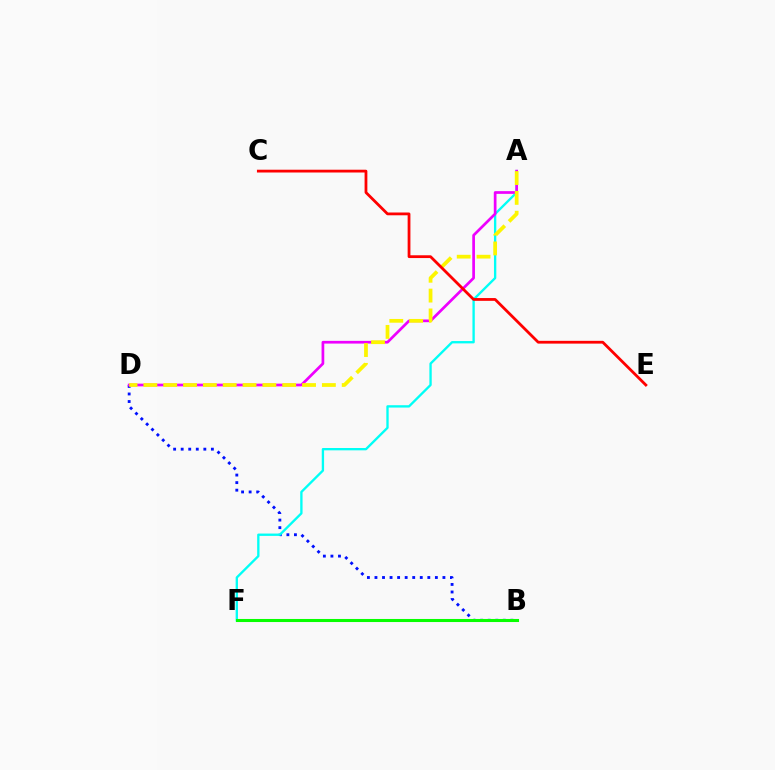{('B', 'D'): [{'color': '#0010ff', 'line_style': 'dotted', 'thickness': 2.05}], ('A', 'F'): [{'color': '#00fff6', 'line_style': 'solid', 'thickness': 1.68}], ('B', 'F'): [{'color': '#08ff00', 'line_style': 'solid', 'thickness': 2.2}], ('A', 'D'): [{'color': '#ee00ff', 'line_style': 'solid', 'thickness': 1.95}, {'color': '#fcf500', 'line_style': 'dashed', 'thickness': 2.69}], ('C', 'E'): [{'color': '#ff0000', 'line_style': 'solid', 'thickness': 2.0}]}